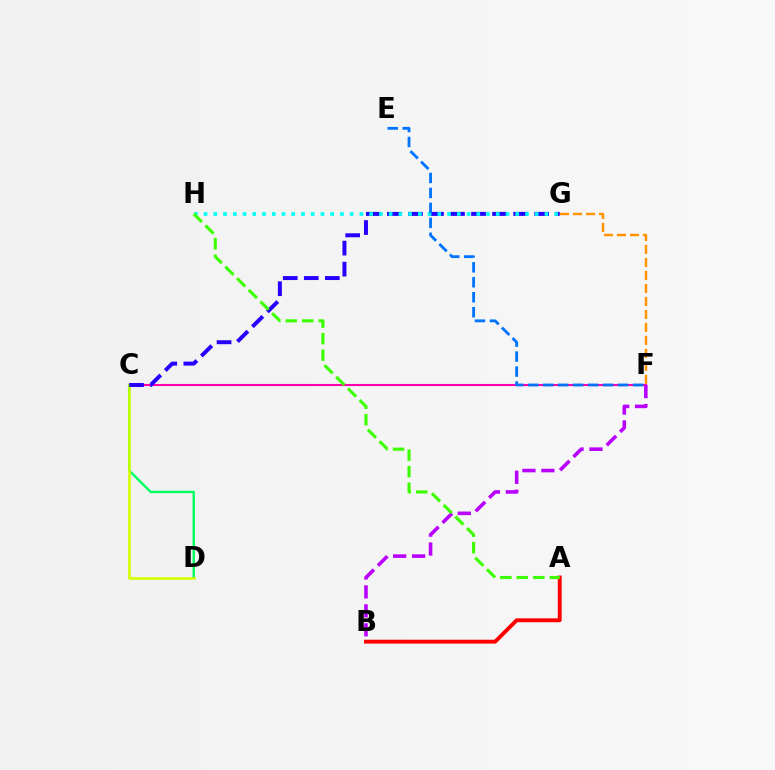{('C', 'F'): [{'color': '#ff00ac', 'line_style': 'solid', 'thickness': 1.5}], ('C', 'D'): [{'color': '#00ff5c', 'line_style': 'solid', 'thickness': 1.71}, {'color': '#d1ff00', 'line_style': 'solid', 'thickness': 1.87}], ('C', 'G'): [{'color': '#2500ff', 'line_style': 'dashed', 'thickness': 2.86}], ('G', 'H'): [{'color': '#00fff6', 'line_style': 'dotted', 'thickness': 2.65}], ('A', 'B'): [{'color': '#ff0000', 'line_style': 'solid', 'thickness': 2.79}], ('F', 'G'): [{'color': '#ff9400', 'line_style': 'dashed', 'thickness': 1.76}], ('B', 'F'): [{'color': '#b900ff', 'line_style': 'dashed', 'thickness': 2.58}], ('E', 'F'): [{'color': '#0074ff', 'line_style': 'dashed', 'thickness': 2.03}], ('A', 'H'): [{'color': '#3dff00', 'line_style': 'dashed', 'thickness': 2.24}]}